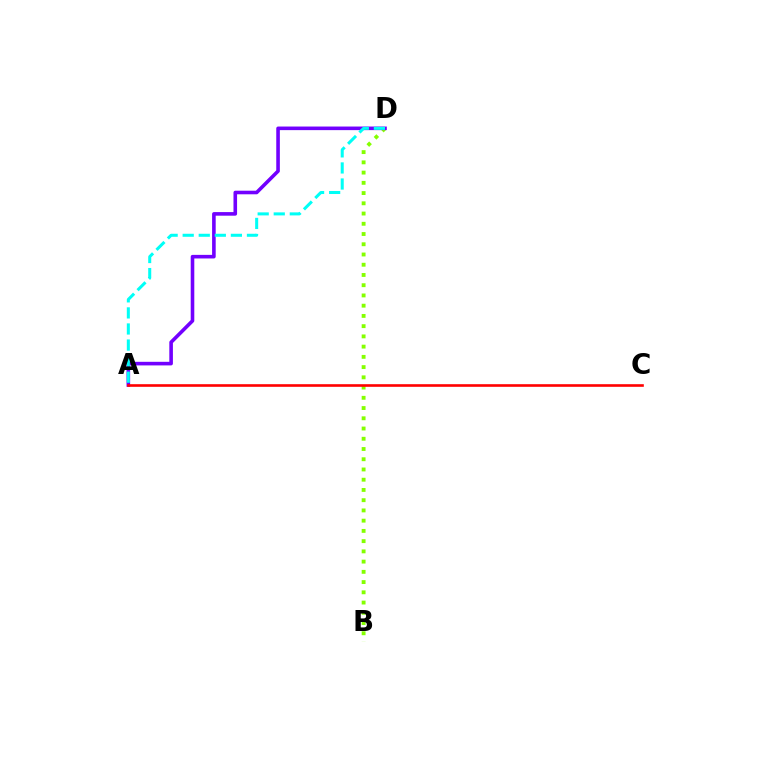{('B', 'D'): [{'color': '#84ff00', 'line_style': 'dotted', 'thickness': 2.78}], ('A', 'D'): [{'color': '#7200ff', 'line_style': 'solid', 'thickness': 2.59}, {'color': '#00fff6', 'line_style': 'dashed', 'thickness': 2.18}], ('A', 'C'): [{'color': '#ff0000', 'line_style': 'solid', 'thickness': 1.89}]}